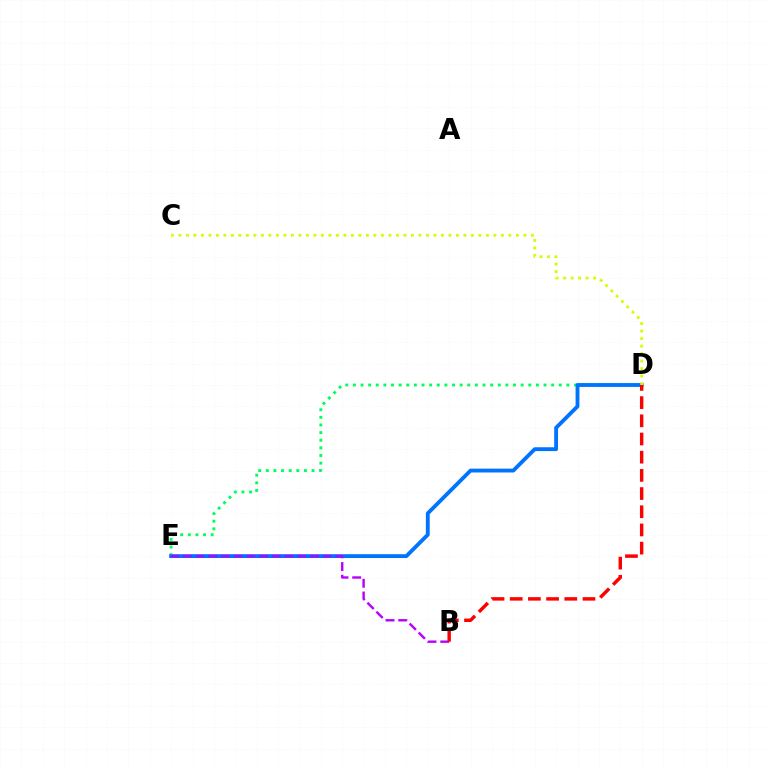{('D', 'E'): [{'color': '#00ff5c', 'line_style': 'dotted', 'thickness': 2.07}, {'color': '#0074ff', 'line_style': 'solid', 'thickness': 2.76}], ('B', 'E'): [{'color': '#b900ff', 'line_style': 'dashed', 'thickness': 1.73}], ('C', 'D'): [{'color': '#d1ff00', 'line_style': 'dotted', 'thickness': 2.04}], ('B', 'D'): [{'color': '#ff0000', 'line_style': 'dashed', 'thickness': 2.47}]}